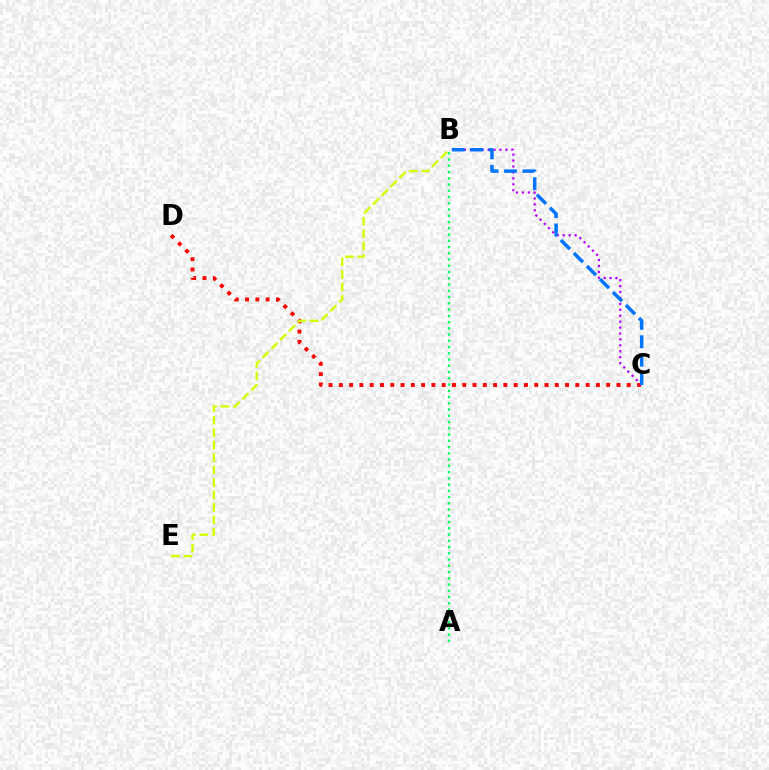{('A', 'B'): [{'color': '#00ff5c', 'line_style': 'dotted', 'thickness': 1.7}], ('C', 'D'): [{'color': '#ff0000', 'line_style': 'dotted', 'thickness': 2.79}], ('B', 'C'): [{'color': '#b900ff', 'line_style': 'dotted', 'thickness': 1.61}, {'color': '#0074ff', 'line_style': 'dashed', 'thickness': 2.5}], ('B', 'E'): [{'color': '#d1ff00', 'line_style': 'dashed', 'thickness': 1.69}]}